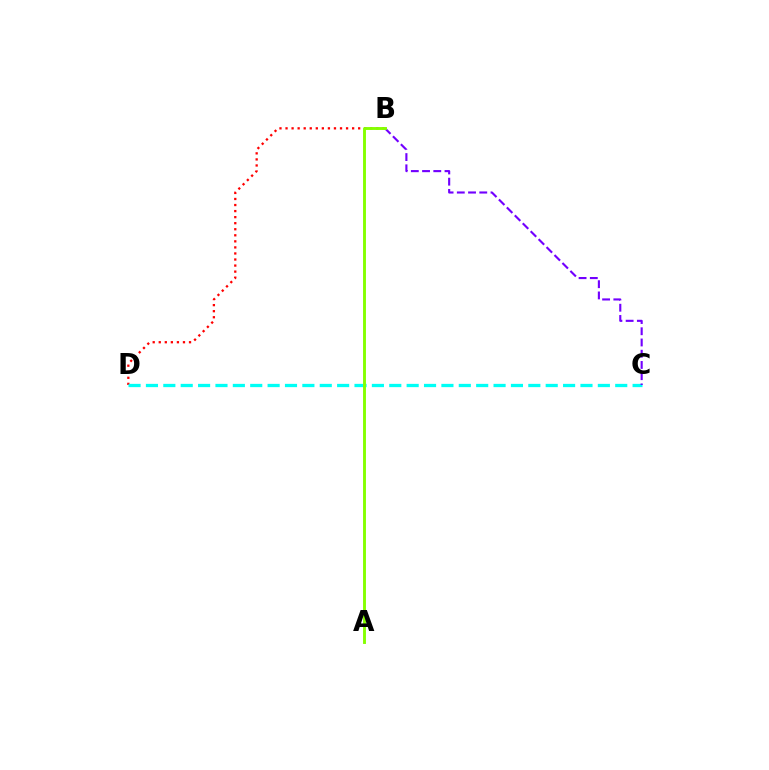{('B', 'D'): [{'color': '#ff0000', 'line_style': 'dotted', 'thickness': 1.64}], ('C', 'D'): [{'color': '#00fff6', 'line_style': 'dashed', 'thickness': 2.36}], ('B', 'C'): [{'color': '#7200ff', 'line_style': 'dashed', 'thickness': 1.53}], ('A', 'B'): [{'color': '#84ff00', 'line_style': 'solid', 'thickness': 2.08}]}